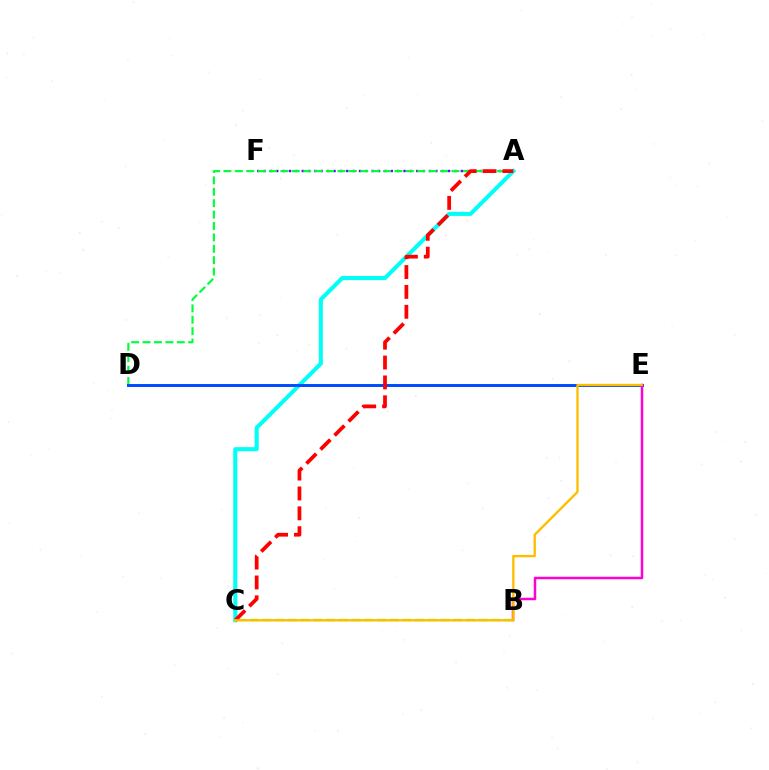{('A', 'F'): [{'color': '#7200ff', 'line_style': 'dotted', 'thickness': 1.73}], ('A', 'D'): [{'color': '#00ff39', 'line_style': 'dashed', 'thickness': 1.55}], ('A', 'C'): [{'color': '#00fff6', 'line_style': 'solid', 'thickness': 2.92}, {'color': '#ff0000', 'line_style': 'dashed', 'thickness': 2.7}], ('D', 'E'): [{'color': '#004bff', 'line_style': 'solid', 'thickness': 2.12}], ('B', 'E'): [{'color': '#ff00cf', 'line_style': 'solid', 'thickness': 1.79}], ('B', 'C'): [{'color': '#84ff00', 'line_style': 'dashed', 'thickness': 1.73}], ('C', 'E'): [{'color': '#ffbd00', 'line_style': 'solid', 'thickness': 1.68}]}